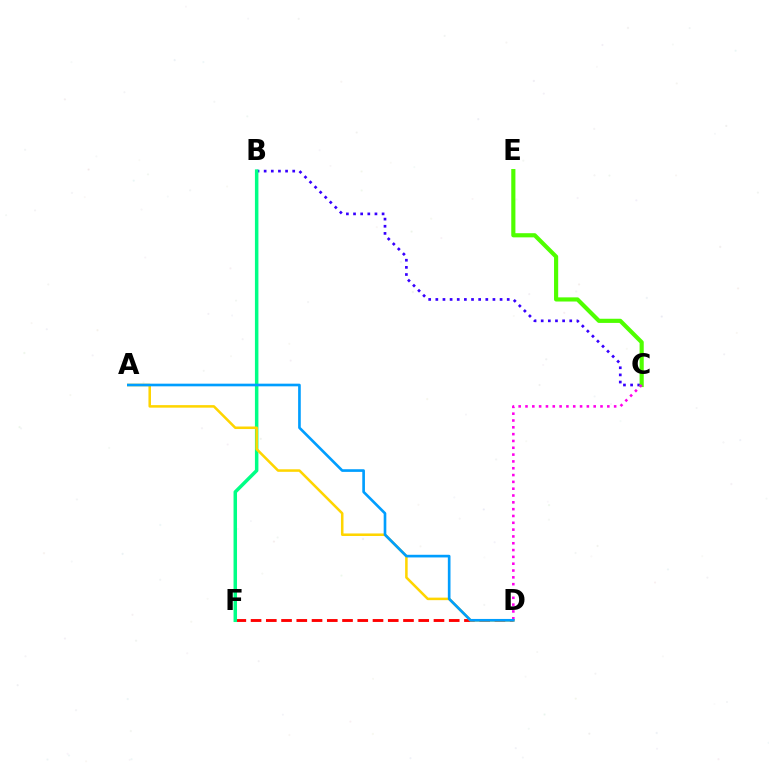{('D', 'F'): [{'color': '#ff0000', 'line_style': 'dashed', 'thickness': 2.07}], ('B', 'C'): [{'color': '#3700ff', 'line_style': 'dotted', 'thickness': 1.94}], ('C', 'E'): [{'color': '#4fff00', 'line_style': 'solid', 'thickness': 2.99}], ('B', 'F'): [{'color': '#00ff86', 'line_style': 'solid', 'thickness': 2.51}], ('A', 'D'): [{'color': '#ffd500', 'line_style': 'solid', 'thickness': 1.83}, {'color': '#009eff', 'line_style': 'solid', 'thickness': 1.91}], ('C', 'D'): [{'color': '#ff00ed', 'line_style': 'dotted', 'thickness': 1.85}]}